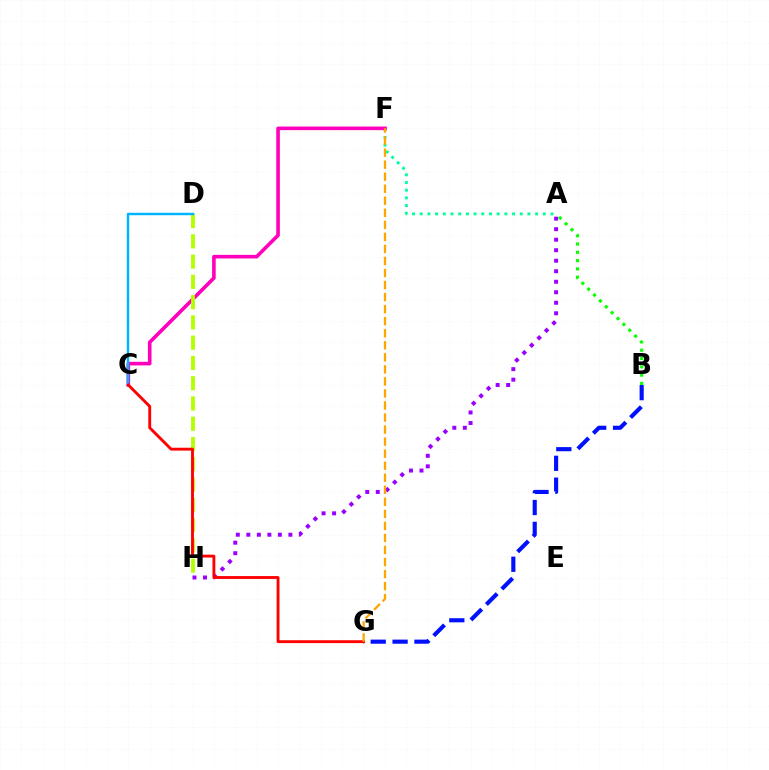{('A', 'F'): [{'color': '#00ff9d', 'line_style': 'dotted', 'thickness': 2.09}], ('A', 'B'): [{'color': '#08ff00', 'line_style': 'dotted', 'thickness': 2.25}], ('B', 'G'): [{'color': '#0010ff', 'line_style': 'dashed', 'thickness': 2.97}], ('C', 'F'): [{'color': '#ff00bd', 'line_style': 'solid', 'thickness': 2.6}], ('D', 'H'): [{'color': '#b3ff00', 'line_style': 'dashed', 'thickness': 2.75}], ('A', 'H'): [{'color': '#9b00ff', 'line_style': 'dotted', 'thickness': 2.86}], ('C', 'D'): [{'color': '#00b5ff', 'line_style': 'solid', 'thickness': 1.77}], ('C', 'G'): [{'color': '#ff0000', 'line_style': 'solid', 'thickness': 2.07}], ('F', 'G'): [{'color': '#ffa500', 'line_style': 'dashed', 'thickness': 1.64}]}